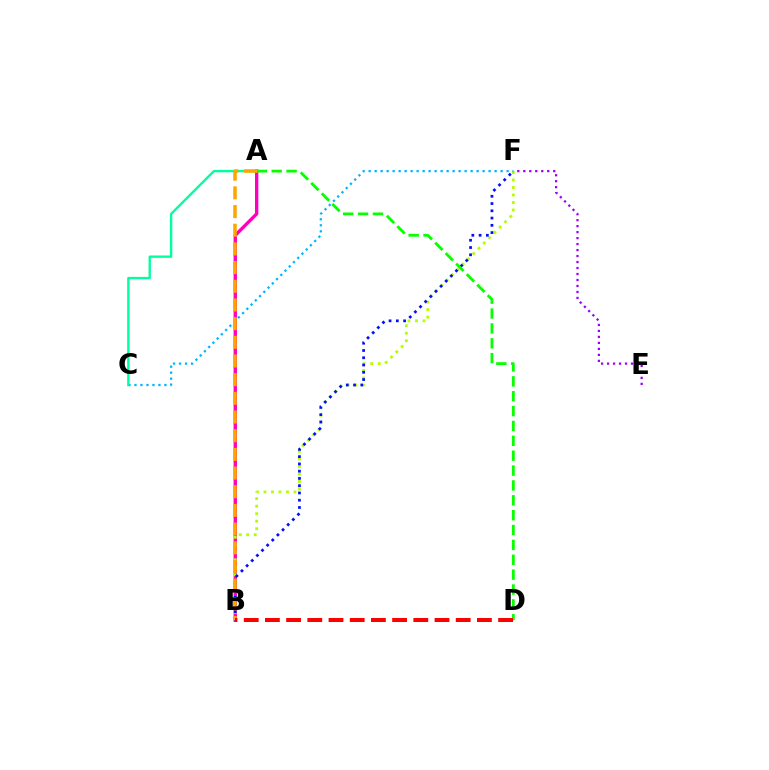{('A', 'B'): [{'color': '#ff00bd', 'line_style': 'solid', 'thickness': 2.43}, {'color': '#ffa500', 'line_style': 'dashed', 'thickness': 2.54}], ('B', 'F'): [{'color': '#b3ff00', 'line_style': 'dotted', 'thickness': 2.04}, {'color': '#0010ff', 'line_style': 'dotted', 'thickness': 1.97}], ('C', 'F'): [{'color': '#00b5ff', 'line_style': 'dotted', 'thickness': 1.63}], ('A', 'C'): [{'color': '#00ff9d', 'line_style': 'solid', 'thickness': 1.69}], ('A', 'D'): [{'color': '#08ff00', 'line_style': 'dashed', 'thickness': 2.02}], ('E', 'F'): [{'color': '#9b00ff', 'line_style': 'dotted', 'thickness': 1.63}], ('B', 'D'): [{'color': '#ff0000', 'line_style': 'dashed', 'thickness': 2.88}]}